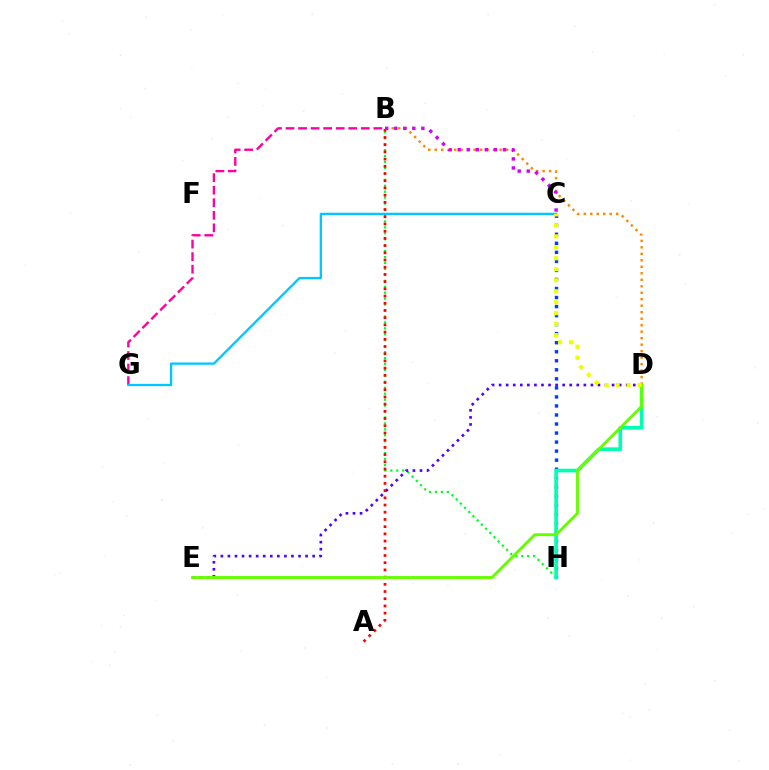{('B', 'D'): [{'color': '#ff8800', 'line_style': 'dotted', 'thickness': 1.76}], ('B', 'G'): [{'color': '#ff00a0', 'line_style': 'dashed', 'thickness': 1.7}], ('C', 'H'): [{'color': '#003fff', 'line_style': 'dotted', 'thickness': 2.45}], ('B', 'H'): [{'color': '#00ff27', 'line_style': 'dotted', 'thickness': 1.61}], ('D', 'H'): [{'color': '#00ffaf', 'line_style': 'solid', 'thickness': 2.63}], ('C', 'G'): [{'color': '#00c7ff', 'line_style': 'solid', 'thickness': 1.65}], ('D', 'E'): [{'color': '#4f00ff', 'line_style': 'dotted', 'thickness': 1.92}, {'color': '#66ff00', 'line_style': 'solid', 'thickness': 2.08}], ('A', 'B'): [{'color': '#ff0000', 'line_style': 'dotted', 'thickness': 1.96}], ('B', 'C'): [{'color': '#d600ff', 'line_style': 'dotted', 'thickness': 2.46}], ('C', 'D'): [{'color': '#eeff00', 'line_style': 'dotted', 'thickness': 2.98}]}